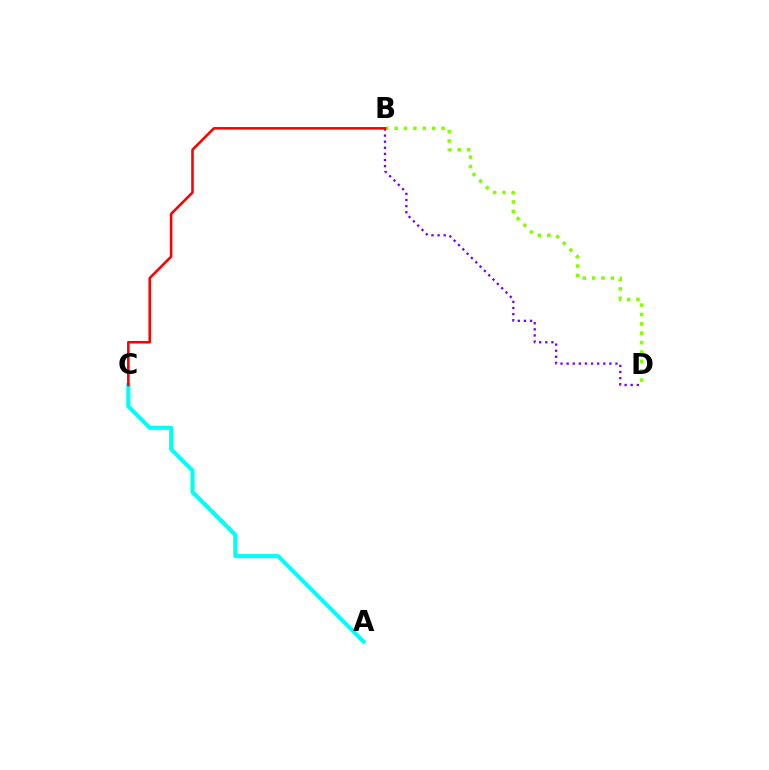{('B', 'D'): [{'color': '#84ff00', 'line_style': 'dotted', 'thickness': 2.55}, {'color': '#7200ff', 'line_style': 'dotted', 'thickness': 1.66}], ('A', 'C'): [{'color': '#00fff6', 'line_style': 'solid', 'thickness': 2.96}], ('B', 'C'): [{'color': '#ff0000', 'line_style': 'solid', 'thickness': 1.86}]}